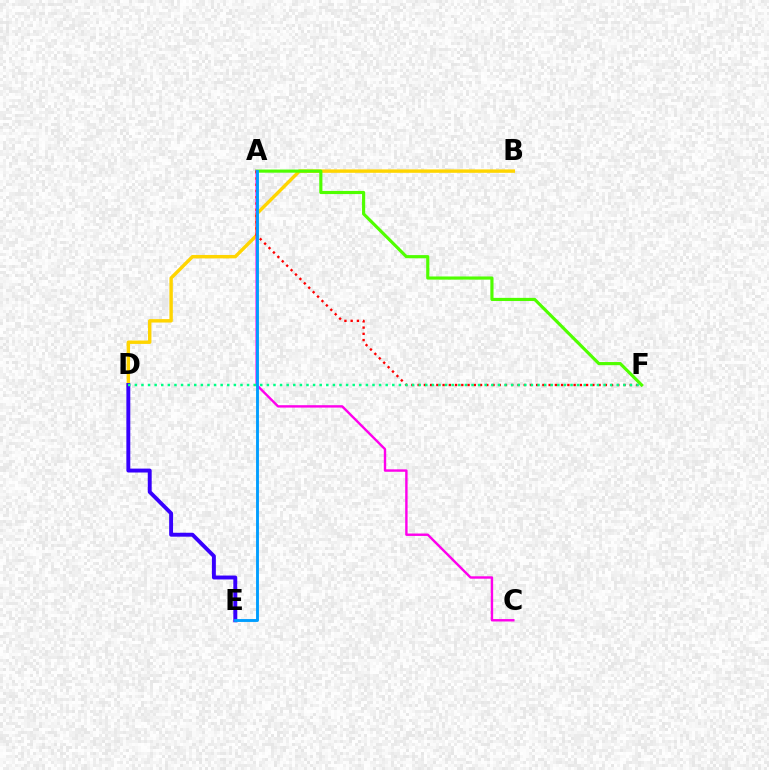{('B', 'D'): [{'color': '#ffd500', 'line_style': 'solid', 'thickness': 2.46}], ('D', 'E'): [{'color': '#3700ff', 'line_style': 'solid', 'thickness': 2.82}], ('A', 'F'): [{'color': '#4fff00', 'line_style': 'solid', 'thickness': 2.27}, {'color': '#ff0000', 'line_style': 'dotted', 'thickness': 1.7}], ('A', 'C'): [{'color': '#ff00ed', 'line_style': 'solid', 'thickness': 1.73}], ('A', 'E'): [{'color': '#009eff', 'line_style': 'solid', 'thickness': 2.08}], ('D', 'F'): [{'color': '#00ff86', 'line_style': 'dotted', 'thickness': 1.79}]}